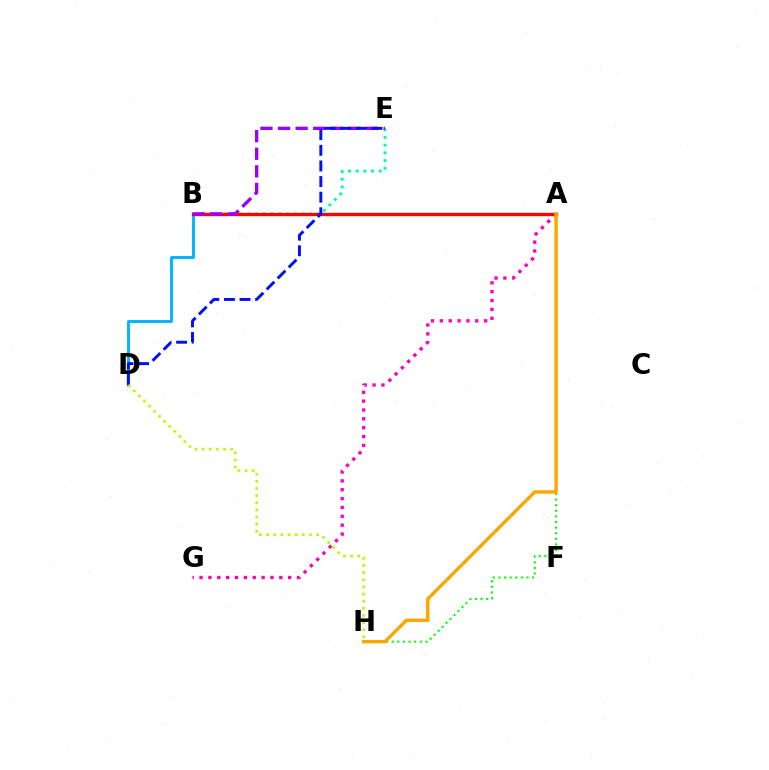{('A', 'G'): [{'color': '#ff00bd', 'line_style': 'dotted', 'thickness': 2.41}], ('B', 'D'): [{'color': '#00b5ff', 'line_style': 'solid', 'thickness': 2.09}], ('B', 'E'): [{'color': '#00ff9d', 'line_style': 'dotted', 'thickness': 2.09}, {'color': '#9b00ff', 'line_style': 'dashed', 'thickness': 2.39}], ('A', 'B'): [{'color': '#ff0000', 'line_style': 'solid', 'thickness': 2.4}], ('A', 'H'): [{'color': '#08ff00', 'line_style': 'dotted', 'thickness': 1.52}, {'color': '#ffa500', 'line_style': 'solid', 'thickness': 2.44}], ('D', 'E'): [{'color': '#0010ff', 'line_style': 'dashed', 'thickness': 2.12}], ('D', 'H'): [{'color': '#b3ff00', 'line_style': 'dotted', 'thickness': 1.94}]}